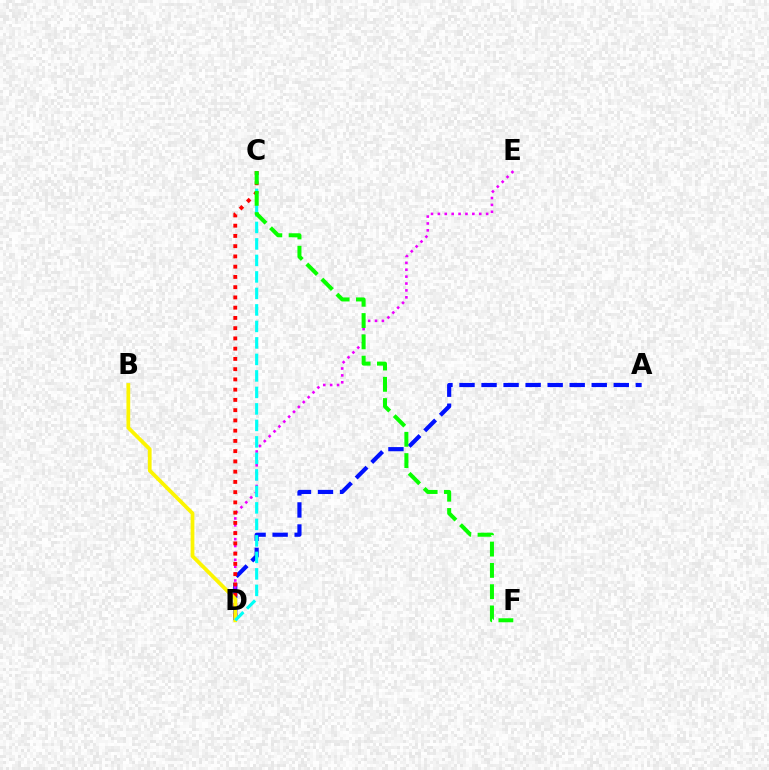{('A', 'D'): [{'color': '#0010ff', 'line_style': 'dashed', 'thickness': 2.99}], ('D', 'E'): [{'color': '#ee00ff', 'line_style': 'dotted', 'thickness': 1.87}], ('C', 'D'): [{'color': '#ff0000', 'line_style': 'dotted', 'thickness': 2.78}, {'color': '#00fff6', 'line_style': 'dashed', 'thickness': 2.24}], ('B', 'D'): [{'color': '#fcf500', 'line_style': 'solid', 'thickness': 2.7}], ('C', 'F'): [{'color': '#08ff00', 'line_style': 'dashed', 'thickness': 2.89}]}